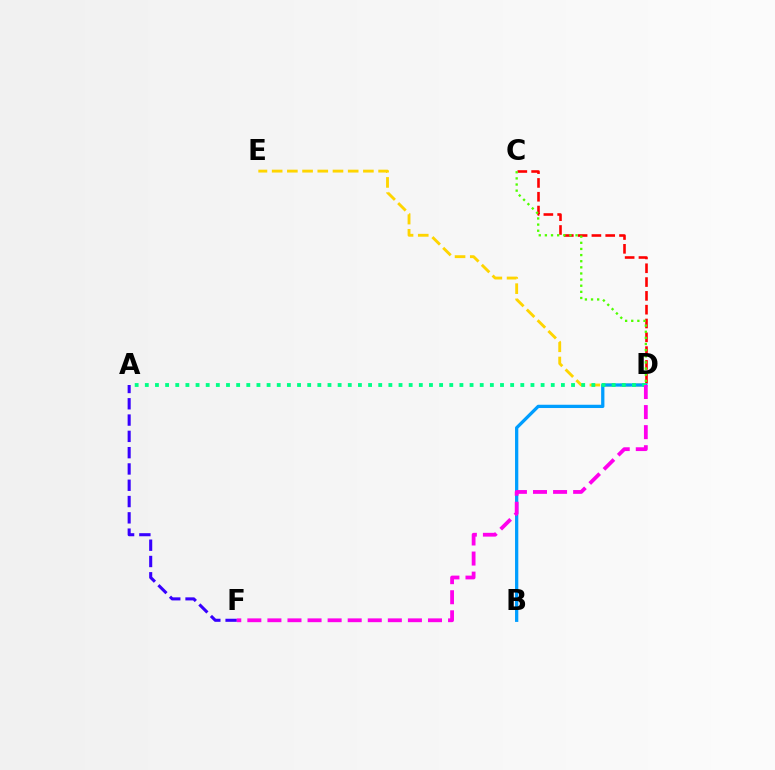{('A', 'F'): [{'color': '#3700ff', 'line_style': 'dashed', 'thickness': 2.21}], ('D', 'E'): [{'color': '#ffd500', 'line_style': 'dashed', 'thickness': 2.07}], ('C', 'D'): [{'color': '#ff0000', 'line_style': 'dashed', 'thickness': 1.88}, {'color': '#4fff00', 'line_style': 'dotted', 'thickness': 1.67}], ('B', 'D'): [{'color': '#009eff', 'line_style': 'solid', 'thickness': 2.36}], ('A', 'D'): [{'color': '#00ff86', 'line_style': 'dotted', 'thickness': 2.76}], ('D', 'F'): [{'color': '#ff00ed', 'line_style': 'dashed', 'thickness': 2.73}]}